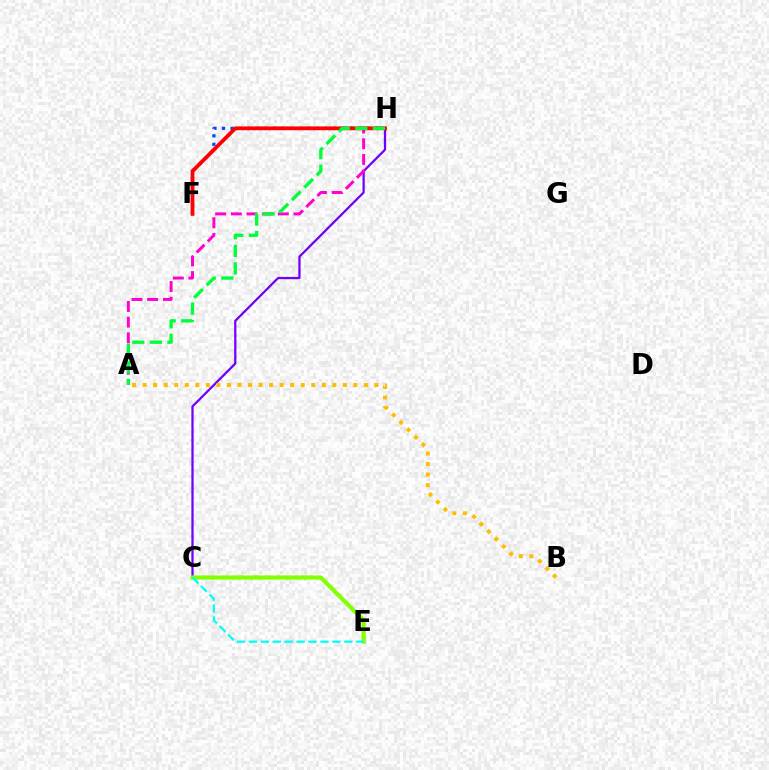{('F', 'H'): [{'color': '#004bff', 'line_style': 'dotted', 'thickness': 2.32}, {'color': '#ff0000', 'line_style': 'solid', 'thickness': 2.73}], ('C', 'H'): [{'color': '#7200ff', 'line_style': 'solid', 'thickness': 1.63}], ('A', 'H'): [{'color': '#ff00cf', 'line_style': 'dashed', 'thickness': 2.13}, {'color': '#00ff39', 'line_style': 'dashed', 'thickness': 2.39}], ('C', 'E'): [{'color': '#84ff00', 'line_style': 'solid', 'thickness': 2.98}, {'color': '#00fff6', 'line_style': 'dashed', 'thickness': 1.62}], ('A', 'B'): [{'color': '#ffbd00', 'line_style': 'dotted', 'thickness': 2.86}]}